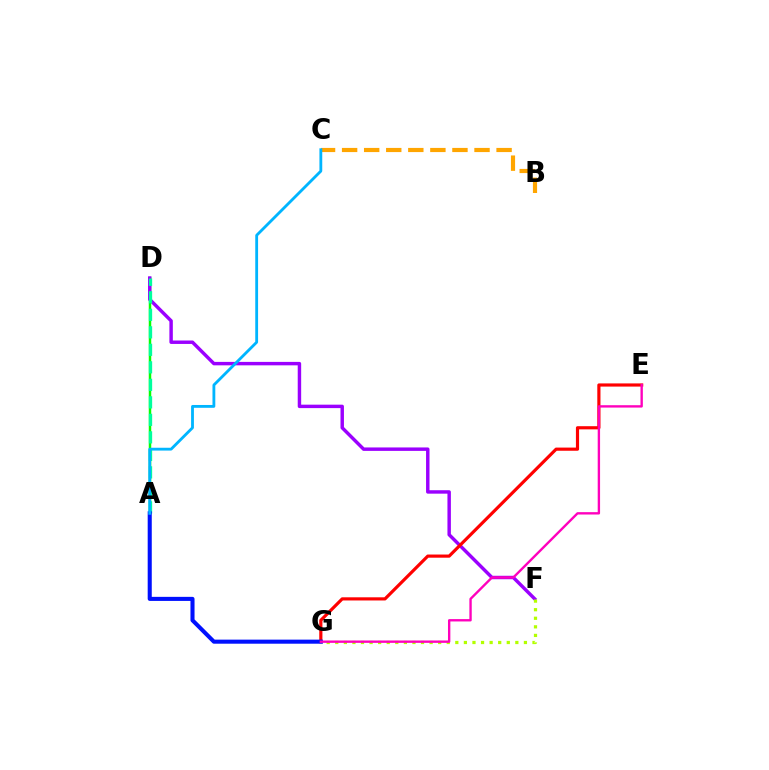{('A', 'D'): [{'color': '#08ff00', 'line_style': 'solid', 'thickness': 1.78}, {'color': '#00ff9d', 'line_style': 'dashed', 'thickness': 2.38}], ('D', 'F'): [{'color': '#9b00ff', 'line_style': 'solid', 'thickness': 2.48}], ('F', 'G'): [{'color': '#b3ff00', 'line_style': 'dotted', 'thickness': 2.33}], ('B', 'C'): [{'color': '#ffa500', 'line_style': 'dashed', 'thickness': 3.0}], ('E', 'G'): [{'color': '#ff0000', 'line_style': 'solid', 'thickness': 2.28}, {'color': '#ff00bd', 'line_style': 'solid', 'thickness': 1.7}], ('A', 'G'): [{'color': '#0010ff', 'line_style': 'solid', 'thickness': 2.93}], ('A', 'C'): [{'color': '#00b5ff', 'line_style': 'solid', 'thickness': 2.03}]}